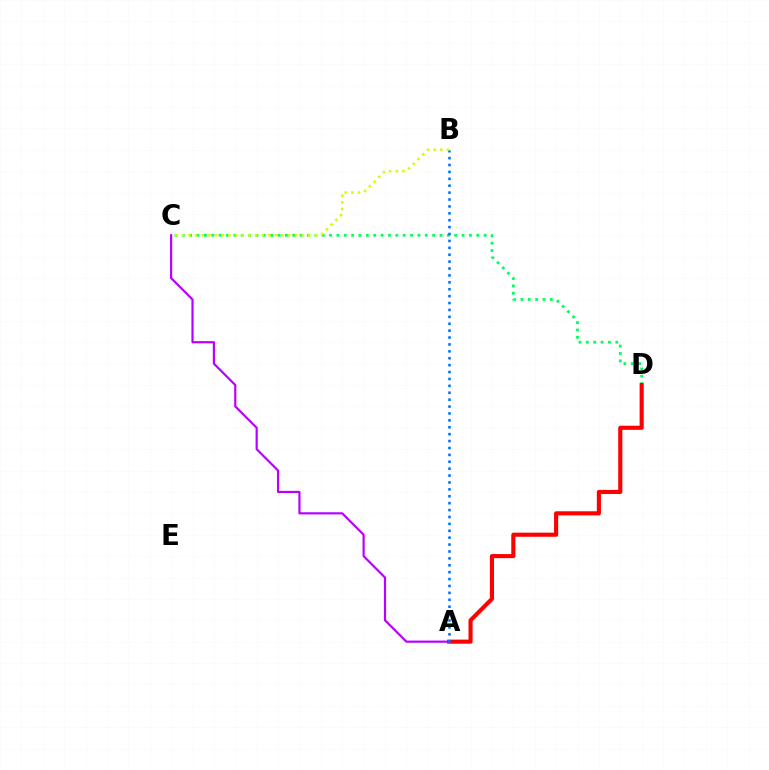{('C', 'D'): [{'color': '#00ff5c', 'line_style': 'dotted', 'thickness': 2.0}], ('B', 'C'): [{'color': '#d1ff00', 'line_style': 'dotted', 'thickness': 1.81}], ('A', 'D'): [{'color': '#ff0000', 'line_style': 'solid', 'thickness': 2.96}], ('A', 'C'): [{'color': '#b900ff', 'line_style': 'solid', 'thickness': 1.57}], ('A', 'B'): [{'color': '#0074ff', 'line_style': 'dotted', 'thickness': 1.88}]}